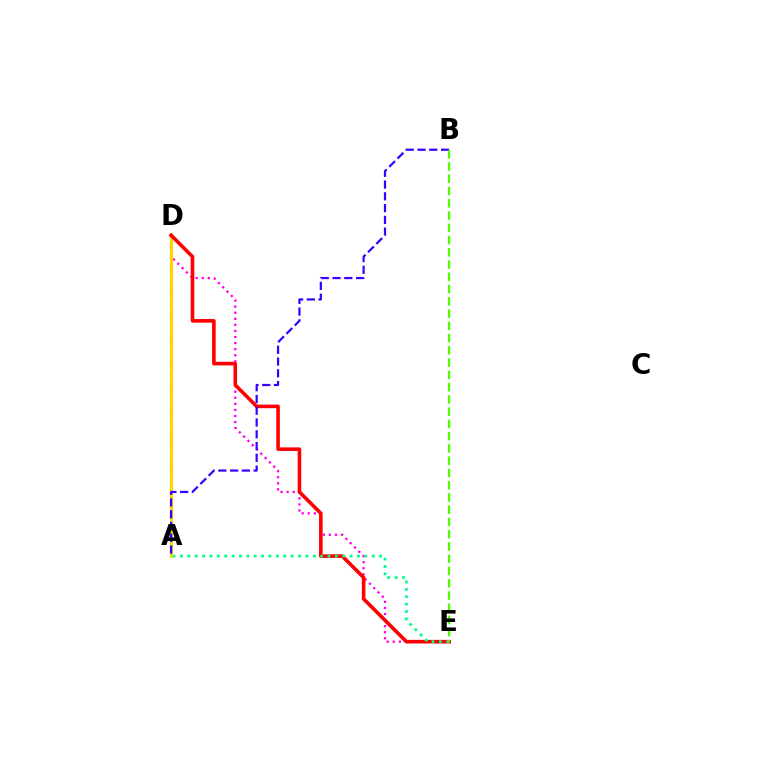{('A', 'D'): [{'color': '#009eff', 'line_style': 'dashed', 'thickness': 1.6}, {'color': '#ffd500', 'line_style': 'solid', 'thickness': 2.25}], ('D', 'E'): [{'color': '#ff00ed', 'line_style': 'dotted', 'thickness': 1.65}, {'color': '#ff0000', 'line_style': 'solid', 'thickness': 2.6}], ('A', 'E'): [{'color': '#00ff86', 'line_style': 'dotted', 'thickness': 2.0}], ('A', 'B'): [{'color': '#3700ff', 'line_style': 'dashed', 'thickness': 1.6}], ('B', 'E'): [{'color': '#4fff00', 'line_style': 'dashed', 'thickness': 1.66}]}